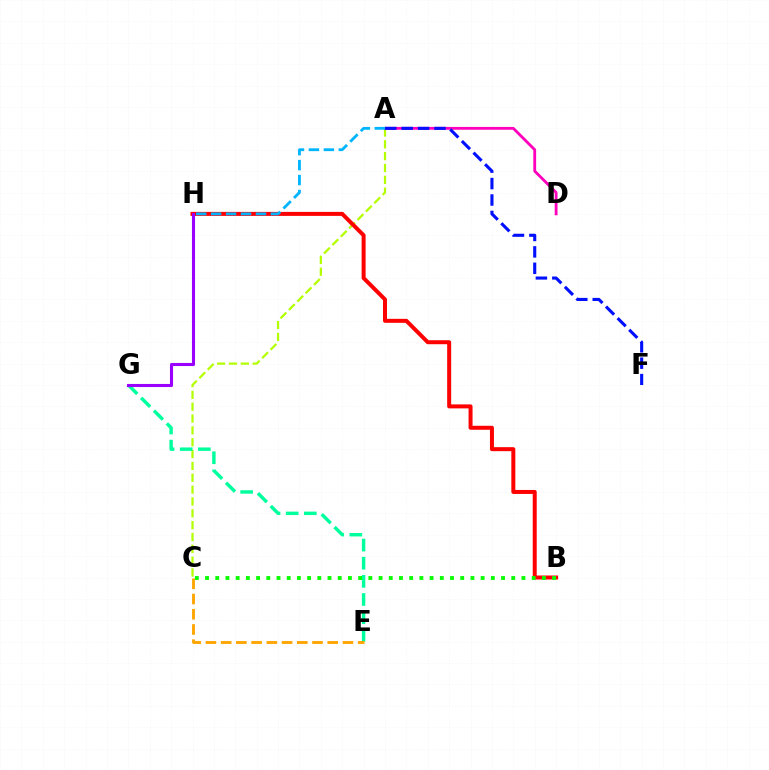{('A', 'C'): [{'color': '#b3ff00', 'line_style': 'dashed', 'thickness': 1.61}], ('E', 'G'): [{'color': '#00ff9d', 'line_style': 'dashed', 'thickness': 2.46}], ('A', 'D'): [{'color': '#ff00bd', 'line_style': 'solid', 'thickness': 2.03}], ('A', 'F'): [{'color': '#0010ff', 'line_style': 'dashed', 'thickness': 2.23}], ('B', 'H'): [{'color': '#ff0000', 'line_style': 'solid', 'thickness': 2.88}], ('G', 'H'): [{'color': '#9b00ff', 'line_style': 'solid', 'thickness': 2.22}], ('B', 'C'): [{'color': '#08ff00', 'line_style': 'dotted', 'thickness': 2.77}], ('C', 'E'): [{'color': '#ffa500', 'line_style': 'dashed', 'thickness': 2.07}], ('A', 'H'): [{'color': '#00b5ff', 'line_style': 'dashed', 'thickness': 2.03}]}